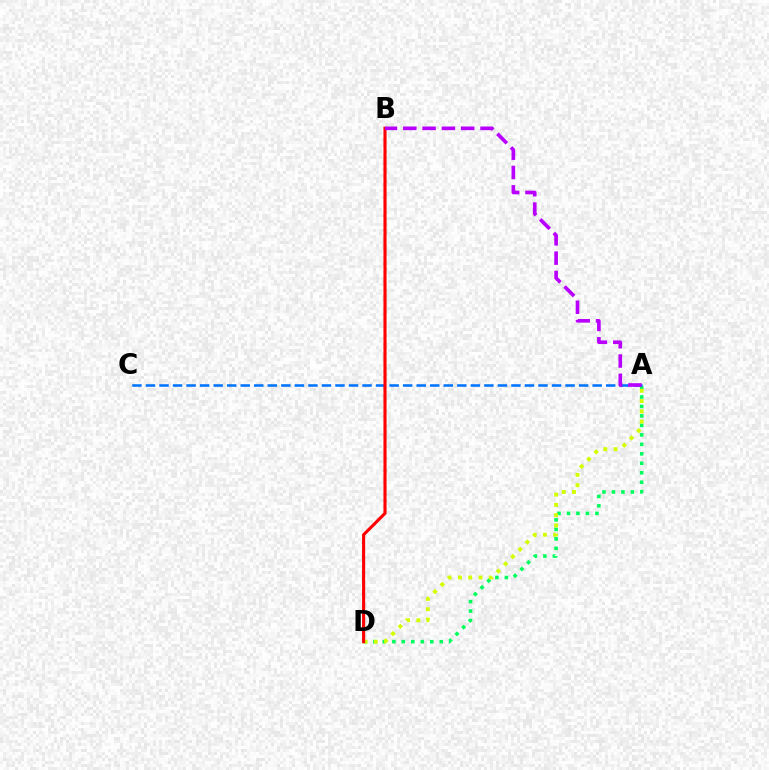{('A', 'D'): [{'color': '#00ff5c', 'line_style': 'dotted', 'thickness': 2.58}, {'color': '#d1ff00', 'line_style': 'dotted', 'thickness': 2.79}], ('A', 'C'): [{'color': '#0074ff', 'line_style': 'dashed', 'thickness': 1.84}], ('B', 'D'): [{'color': '#ff0000', 'line_style': 'solid', 'thickness': 2.24}], ('A', 'B'): [{'color': '#b900ff', 'line_style': 'dashed', 'thickness': 2.62}]}